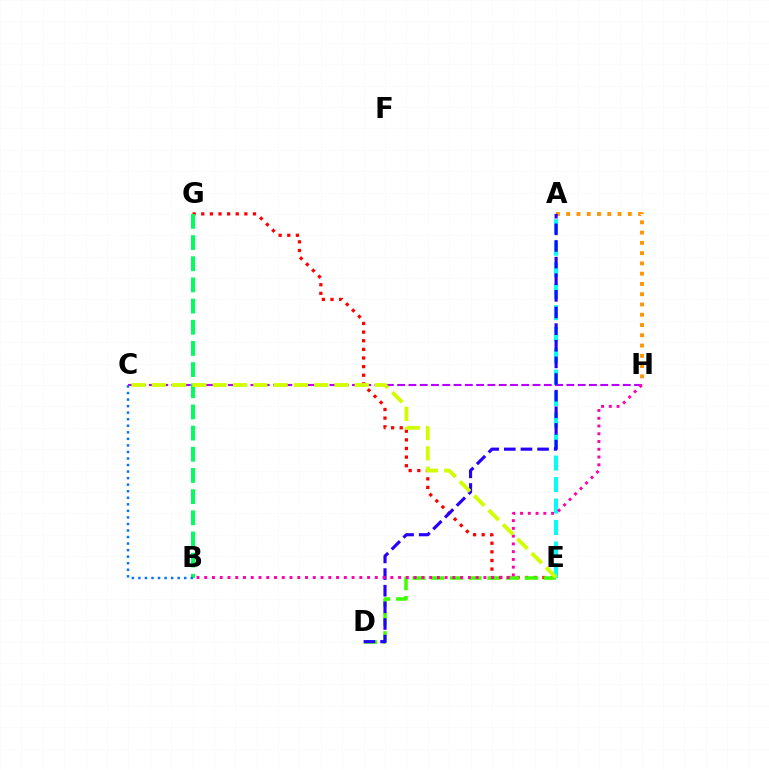{('E', 'G'): [{'color': '#ff0000', 'line_style': 'dotted', 'thickness': 2.34}], ('C', 'H'): [{'color': '#b900ff', 'line_style': 'dashed', 'thickness': 1.53}], ('D', 'E'): [{'color': '#3dff00', 'line_style': 'dashed', 'thickness': 2.55}], ('B', 'G'): [{'color': '#00ff5c', 'line_style': 'dashed', 'thickness': 2.88}], ('A', 'H'): [{'color': '#ff9400', 'line_style': 'dotted', 'thickness': 2.79}], ('A', 'E'): [{'color': '#00fff6', 'line_style': 'dashed', 'thickness': 2.92}], ('B', 'C'): [{'color': '#0074ff', 'line_style': 'dotted', 'thickness': 1.78}], ('A', 'D'): [{'color': '#2500ff', 'line_style': 'dashed', 'thickness': 2.26}], ('B', 'H'): [{'color': '#ff00ac', 'line_style': 'dotted', 'thickness': 2.11}], ('C', 'E'): [{'color': '#d1ff00', 'line_style': 'dashed', 'thickness': 2.76}]}